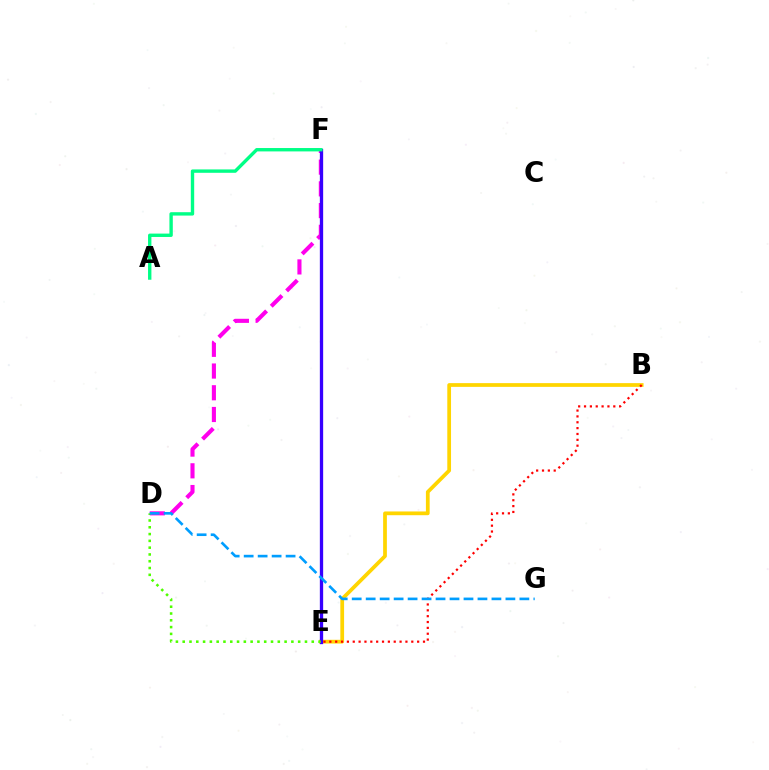{('D', 'F'): [{'color': '#ff00ed', 'line_style': 'dashed', 'thickness': 2.95}], ('B', 'E'): [{'color': '#ffd500', 'line_style': 'solid', 'thickness': 2.7}, {'color': '#ff0000', 'line_style': 'dotted', 'thickness': 1.59}], ('E', 'F'): [{'color': '#3700ff', 'line_style': 'solid', 'thickness': 2.38}], ('A', 'F'): [{'color': '#00ff86', 'line_style': 'solid', 'thickness': 2.43}], ('D', 'E'): [{'color': '#4fff00', 'line_style': 'dotted', 'thickness': 1.85}], ('D', 'G'): [{'color': '#009eff', 'line_style': 'dashed', 'thickness': 1.9}]}